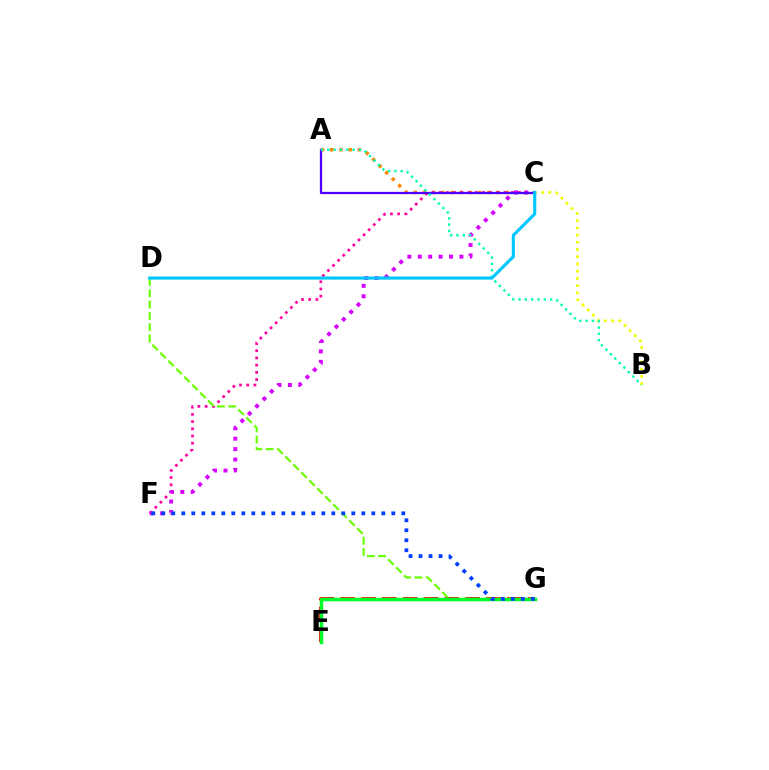{('A', 'C'): [{'color': '#ff8800', 'line_style': 'dotted', 'thickness': 2.5}, {'color': '#4f00ff', 'line_style': 'solid', 'thickness': 1.63}], ('C', 'F'): [{'color': '#ff00a0', 'line_style': 'dotted', 'thickness': 1.96}, {'color': '#d600ff', 'line_style': 'dotted', 'thickness': 2.83}], ('E', 'G'): [{'color': '#ff0000', 'line_style': 'dashed', 'thickness': 2.83}, {'color': '#00ff27', 'line_style': 'solid', 'thickness': 2.5}], ('D', 'G'): [{'color': '#66ff00', 'line_style': 'dashed', 'thickness': 1.53}], ('B', 'C'): [{'color': '#eeff00', 'line_style': 'dotted', 'thickness': 1.96}], ('F', 'G'): [{'color': '#003fff', 'line_style': 'dotted', 'thickness': 2.72}], ('A', 'B'): [{'color': '#00ffaf', 'line_style': 'dotted', 'thickness': 1.72}], ('C', 'D'): [{'color': '#00c7ff', 'line_style': 'solid', 'thickness': 2.25}]}